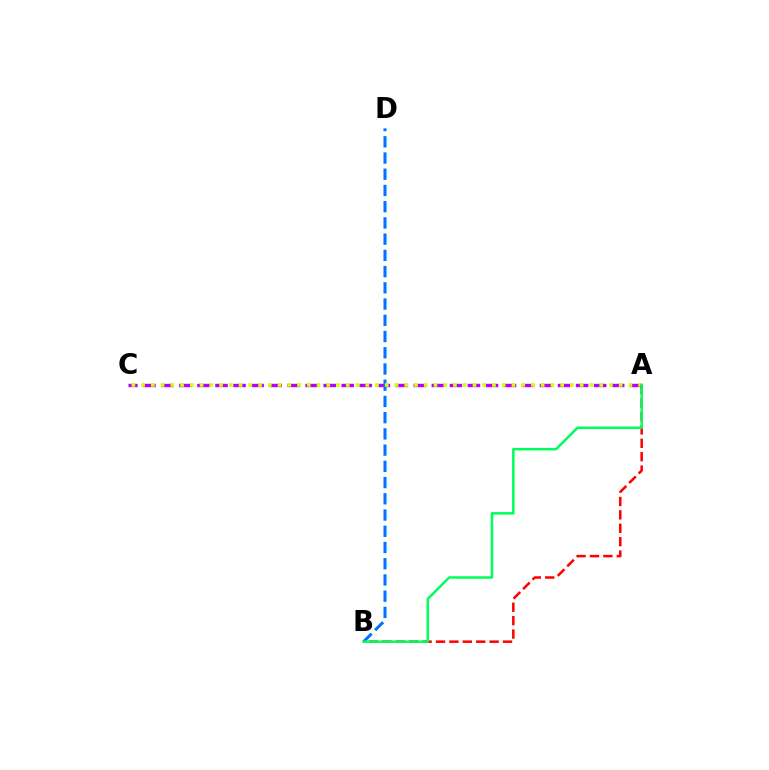{('A', 'C'): [{'color': '#b900ff', 'line_style': 'dashed', 'thickness': 2.45}, {'color': '#d1ff00', 'line_style': 'dotted', 'thickness': 2.65}], ('B', 'D'): [{'color': '#0074ff', 'line_style': 'dashed', 'thickness': 2.2}], ('A', 'B'): [{'color': '#ff0000', 'line_style': 'dashed', 'thickness': 1.82}, {'color': '#00ff5c', 'line_style': 'solid', 'thickness': 1.81}]}